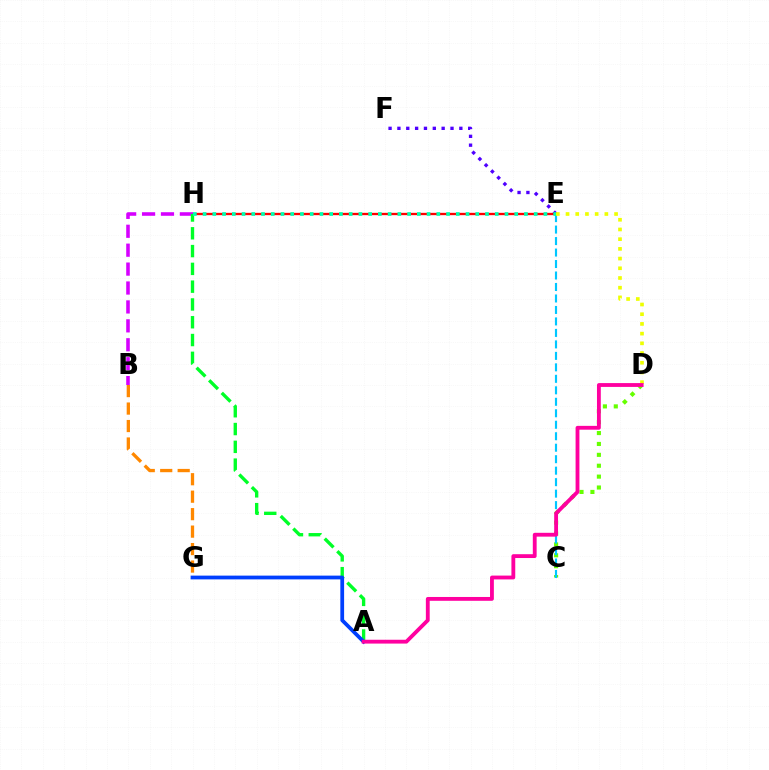{('C', 'D'): [{'color': '#66ff00', 'line_style': 'dotted', 'thickness': 2.96}], ('C', 'E'): [{'color': '#00c7ff', 'line_style': 'dashed', 'thickness': 1.56}], ('E', 'F'): [{'color': '#4f00ff', 'line_style': 'dotted', 'thickness': 2.4}], ('E', 'H'): [{'color': '#ff0000', 'line_style': 'solid', 'thickness': 1.67}, {'color': '#00ffaf', 'line_style': 'dotted', 'thickness': 2.65}], ('B', 'H'): [{'color': '#d600ff', 'line_style': 'dashed', 'thickness': 2.57}], ('A', 'H'): [{'color': '#00ff27', 'line_style': 'dashed', 'thickness': 2.42}], ('D', 'E'): [{'color': '#eeff00', 'line_style': 'dotted', 'thickness': 2.64}], ('A', 'G'): [{'color': '#003fff', 'line_style': 'solid', 'thickness': 2.71}], ('A', 'D'): [{'color': '#ff00a0', 'line_style': 'solid', 'thickness': 2.76}], ('B', 'G'): [{'color': '#ff8800', 'line_style': 'dashed', 'thickness': 2.37}]}